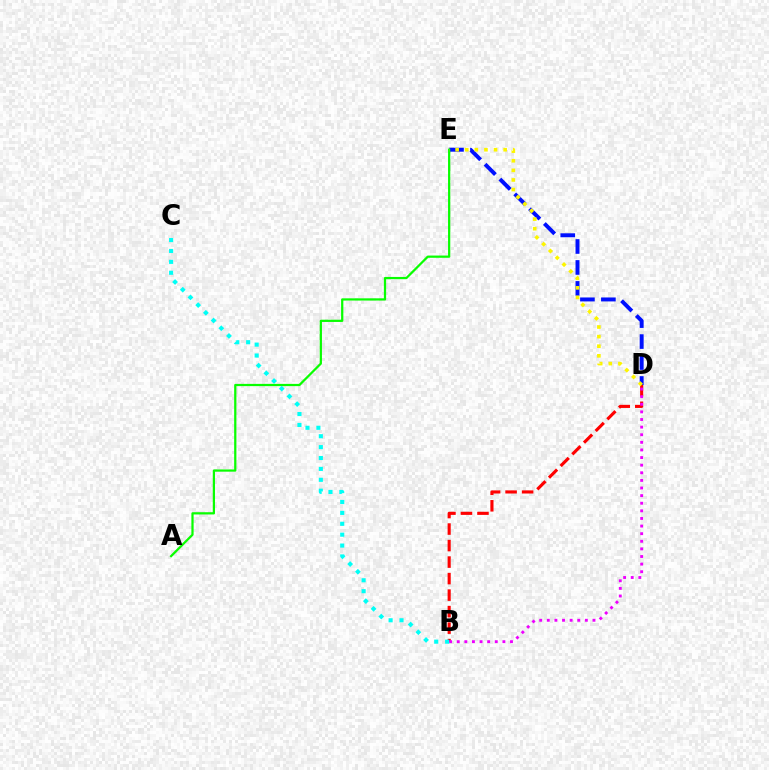{('D', 'E'): [{'color': '#0010ff', 'line_style': 'dashed', 'thickness': 2.85}, {'color': '#fcf500', 'line_style': 'dotted', 'thickness': 2.61}], ('B', 'D'): [{'color': '#ff0000', 'line_style': 'dashed', 'thickness': 2.24}, {'color': '#ee00ff', 'line_style': 'dotted', 'thickness': 2.07}], ('A', 'E'): [{'color': '#08ff00', 'line_style': 'solid', 'thickness': 1.61}], ('B', 'C'): [{'color': '#00fff6', 'line_style': 'dotted', 'thickness': 2.96}]}